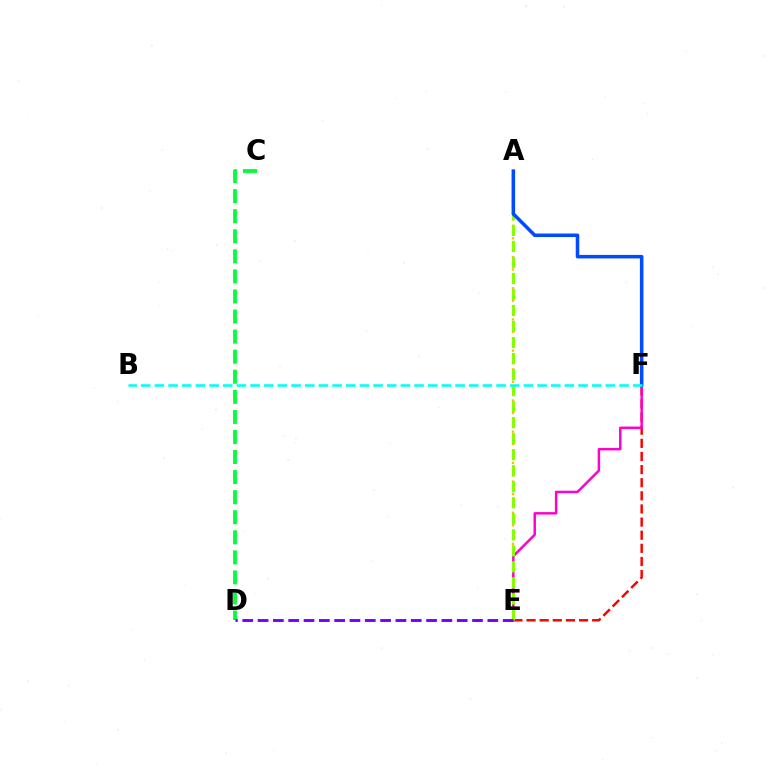{('E', 'F'): [{'color': '#ff0000', 'line_style': 'dashed', 'thickness': 1.78}, {'color': '#ff00cf', 'line_style': 'solid', 'thickness': 1.78}], ('A', 'E'): [{'color': '#ffbd00', 'line_style': 'dotted', 'thickness': 1.69}, {'color': '#84ff00', 'line_style': 'dashed', 'thickness': 2.18}], ('A', 'F'): [{'color': '#004bff', 'line_style': 'solid', 'thickness': 2.54}], ('B', 'F'): [{'color': '#00fff6', 'line_style': 'dashed', 'thickness': 1.86}], ('C', 'D'): [{'color': '#00ff39', 'line_style': 'dashed', 'thickness': 2.73}], ('D', 'E'): [{'color': '#7200ff', 'line_style': 'dashed', 'thickness': 2.08}]}